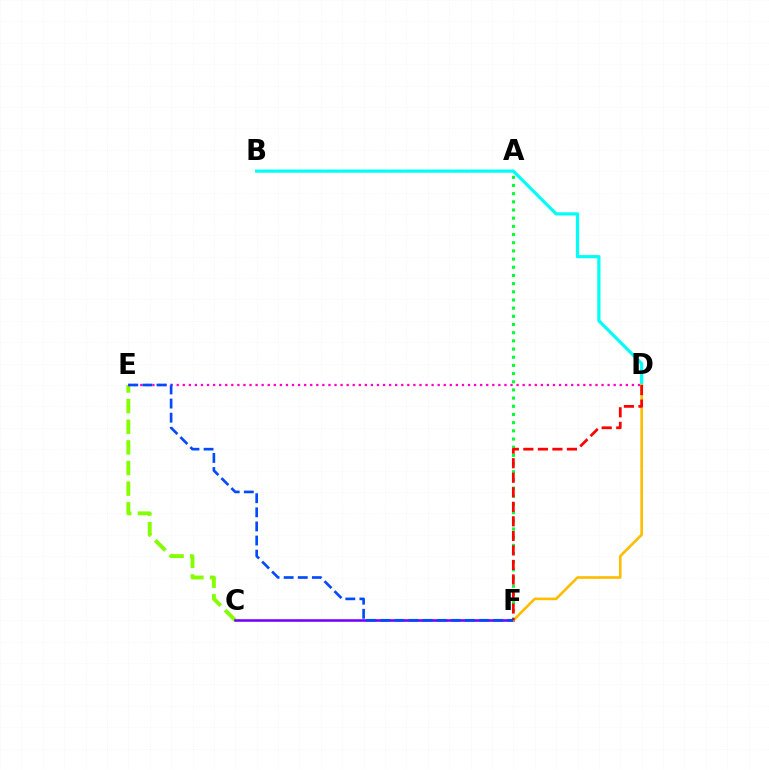{('B', 'D'): [{'color': '#00fff6', 'line_style': 'solid', 'thickness': 2.3}], ('A', 'F'): [{'color': '#00ff39', 'line_style': 'dotted', 'thickness': 2.22}], ('C', 'E'): [{'color': '#84ff00', 'line_style': 'dashed', 'thickness': 2.8}], ('C', 'F'): [{'color': '#7200ff', 'line_style': 'solid', 'thickness': 1.85}], ('D', 'E'): [{'color': '#ff00cf', 'line_style': 'dotted', 'thickness': 1.65}], ('D', 'F'): [{'color': '#ffbd00', 'line_style': 'solid', 'thickness': 1.9}, {'color': '#ff0000', 'line_style': 'dashed', 'thickness': 1.97}], ('E', 'F'): [{'color': '#004bff', 'line_style': 'dashed', 'thickness': 1.92}]}